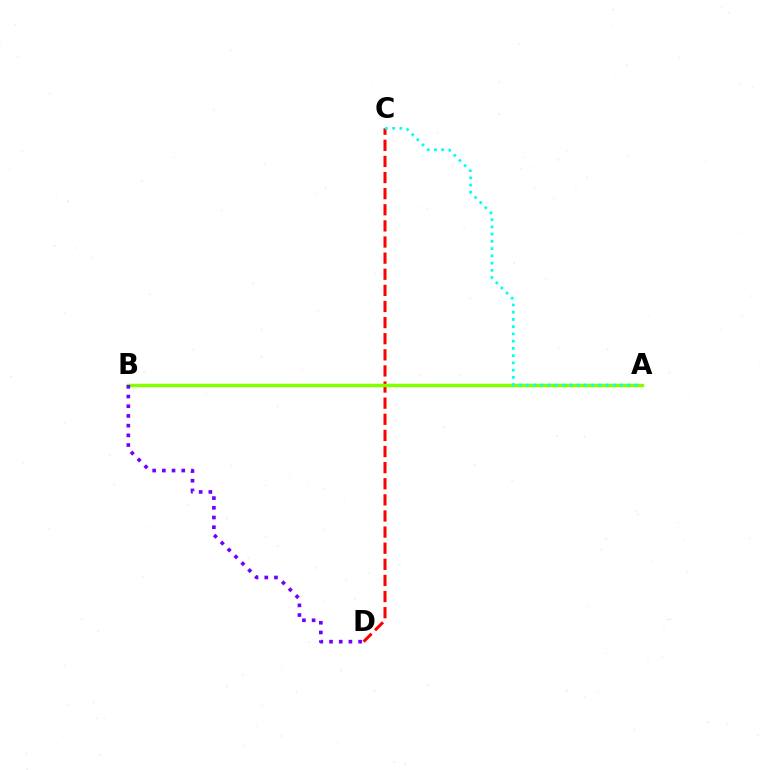{('C', 'D'): [{'color': '#ff0000', 'line_style': 'dashed', 'thickness': 2.19}], ('A', 'B'): [{'color': '#84ff00', 'line_style': 'solid', 'thickness': 2.51}], ('B', 'D'): [{'color': '#7200ff', 'line_style': 'dotted', 'thickness': 2.64}], ('A', 'C'): [{'color': '#00fff6', 'line_style': 'dotted', 'thickness': 1.97}]}